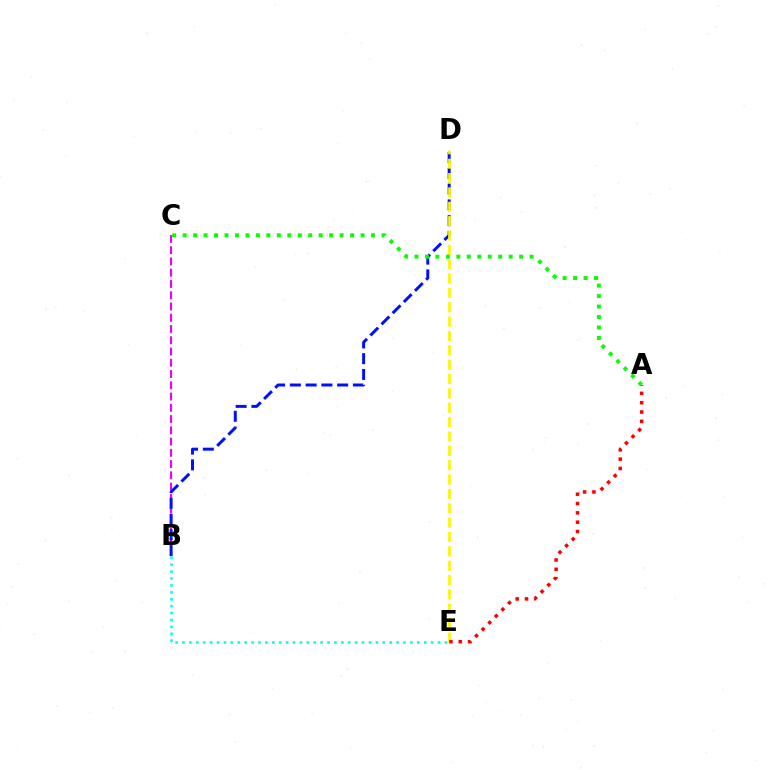{('B', 'C'): [{'color': '#ee00ff', 'line_style': 'dashed', 'thickness': 1.53}], ('B', 'D'): [{'color': '#0010ff', 'line_style': 'dashed', 'thickness': 2.14}], ('D', 'E'): [{'color': '#fcf500', 'line_style': 'dashed', 'thickness': 1.95}], ('A', 'E'): [{'color': '#ff0000', 'line_style': 'dotted', 'thickness': 2.53}], ('A', 'C'): [{'color': '#08ff00', 'line_style': 'dotted', 'thickness': 2.84}], ('B', 'E'): [{'color': '#00fff6', 'line_style': 'dotted', 'thickness': 1.88}]}